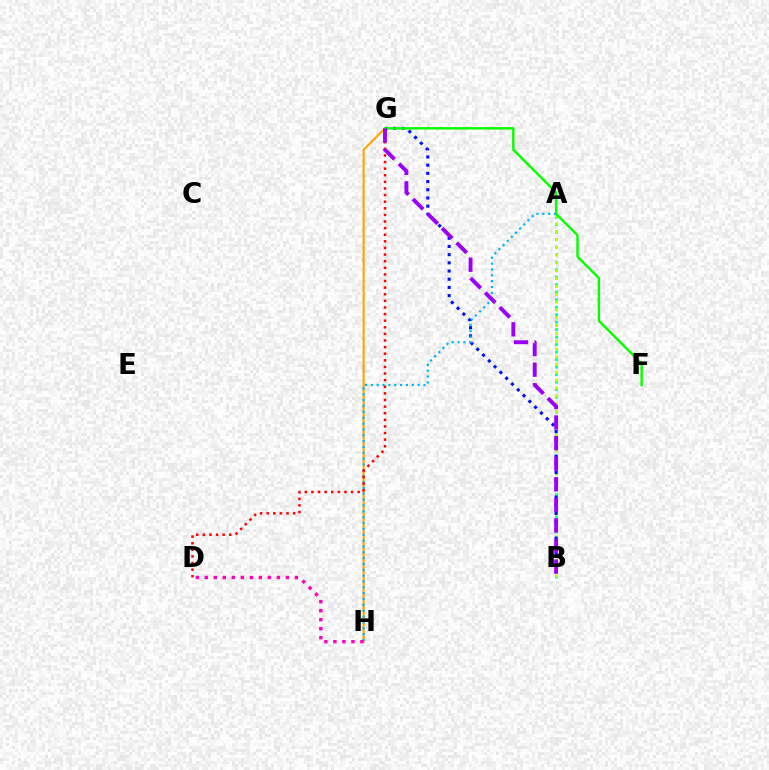{('G', 'H'): [{'color': '#ffa500', 'line_style': 'solid', 'thickness': 1.54}], ('A', 'B'): [{'color': '#00ff9d', 'line_style': 'dotted', 'thickness': 2.04}, {'color': '#b3ff00', 'line_style': 'dotted', 'thickness': 2.13}], ('B', 'G'): [{'color': '#0010ff', 'line_style': 'dotted', 'thickness': 2.23}, {'color': '#9b00ff', 'line_style': 'dashed', 'thickness': 2.8}], ('A', 'H'): [{'color': '#00b5ff', 'line_style': 'dotted', 'thickness': 1.59}], ('D', 'G'): [{'color': '#ff0000', 'line_style': 'dotted', 'thickness': 1.8}], ('F', 'G'): [{'color': '#08ff00', 'line_style': 'solid', 'thickness': 1.76}], ('D', 'H'): [{'color': '#ff00bd', 'line_style': 'dotted', 'thickness': 2.45}]}